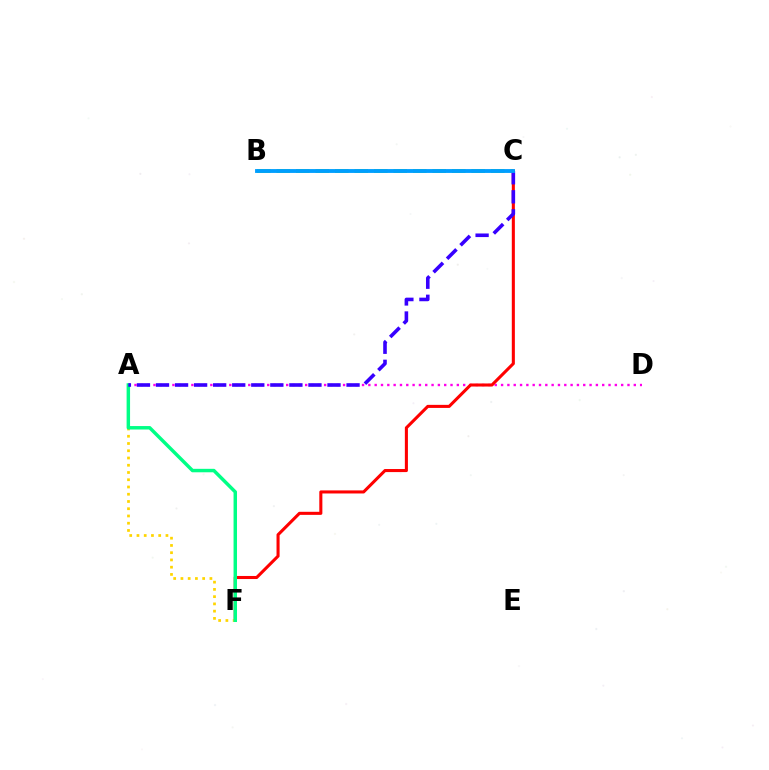{('A', 'D'): [{'color': '#ff00ed', 'line_style': 'dotted', 'thickness': 1.72}], ('B', 'C'): [{'color': '#4fff00', 'line_style': 'dashed', 'thickness': 2.65}, {'color': '#009eff', 'line_style': 'solid', 'thickness': 2.77}], ('C', 'F'): [{'color': '#ff0000', 'line_style': 'solid', 'thickness': 2.21}], ('A', 'F'): [{'color': '#ffd500', 'line_style': 'dotted', 'thickness': 1.97}, {'color': '#00ff86', 'line_style': 'solid', 'thickness': 2.49}], ('A', 'C'): [{'color': '#3700ff', 'line_style': 'dashed', 'thickness': 2.59}]}